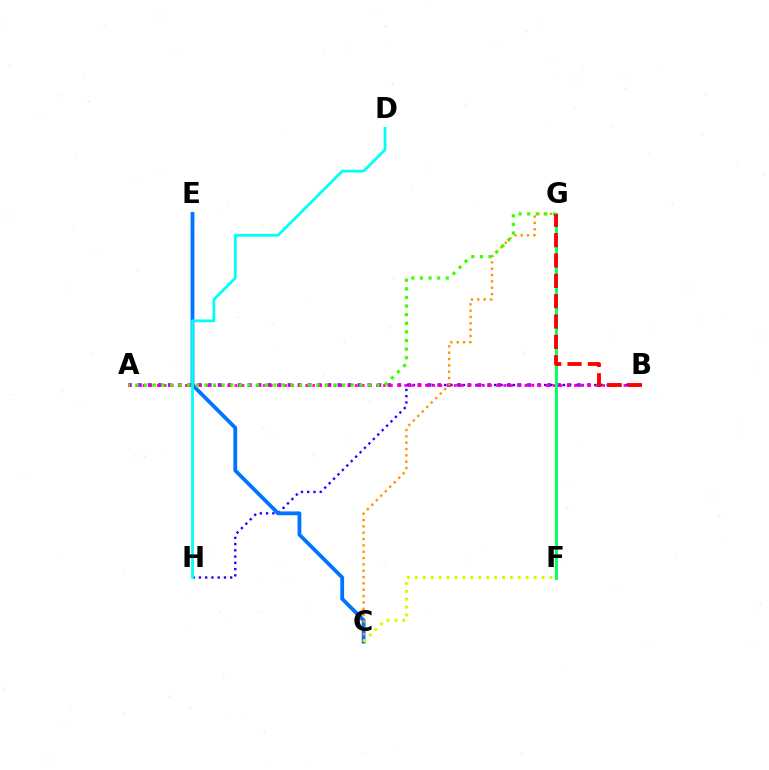{('B', 'H'): [{'color': '#2500ff', 'line_style': 'dotted', 'thickness': 1.7}], ('C', 'E'): [{'color': '#0074ff', 'line_style': 'solid', 'thickness': 2.74}], ('A', 'B'): [{'color': '#b900ff', 'line_style': 'dotted', 'thickness': 2.71}, {'color': '#ff00ac', 'line_style': 'dotted', 'thickness': 1.92}], ('C', 'G'): [{'color': '#ff9400', 'line_style': 'dotted', 'thickness': 1.72}], ('A', 'G'): [{'color': '#3dff00', 'line_style': 'dotted', 'thickness': 2.34}], ('F', 'G'): [{'color': '#00ff5c', 'line_style': 'solid', 'thickness': 2.05}], ('C', 'F'): [{'color': '#d1ff00', 'line_style': 'dotted', 'thickness': 2.15}], ('D', 'H'): [{'color': '#00fff6', 'line_style': 'solid', 'thickness': 2.0}], ('B', 'G'): [{'color': '#ff0000', 'line_style': 'dashed', 'thickness': 2.76}]}